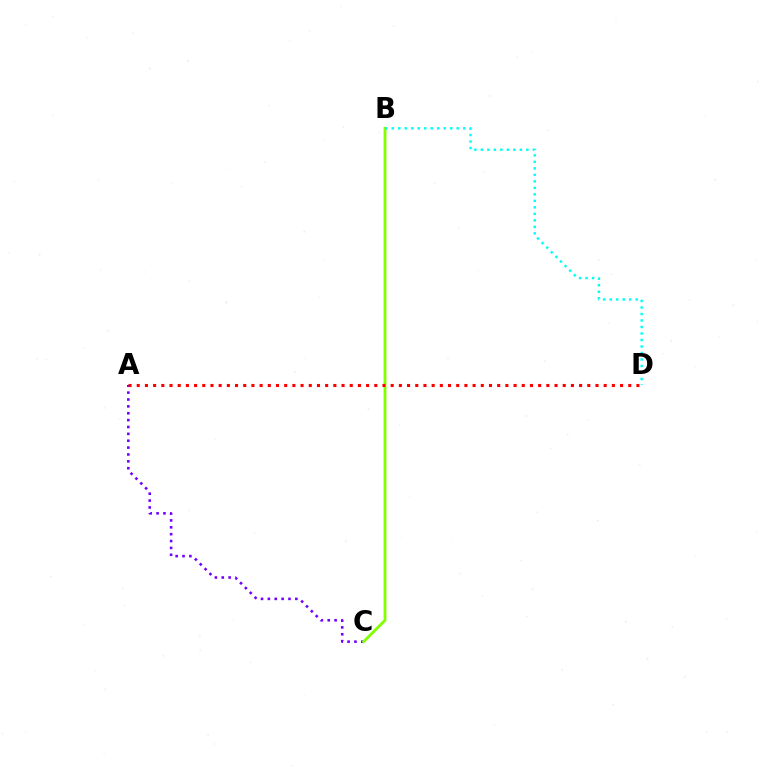{('A', 'C'): [{'color': '#7200ff', 'line_style': 'dotted', 'thickness': 1.87}], ('B', 'C'): [{'color': '#84ff00', 'line_style': 'solid', 'thickness': 2.05}], ('B', 'D'): [{'color': '#00fff6', 'line_style': 'dotted', 'thickness': 1.77}], ('A', 'D'): [{'color': '#ff0000', 'line_style': 'dotted', 'thickness': 2.23}]}